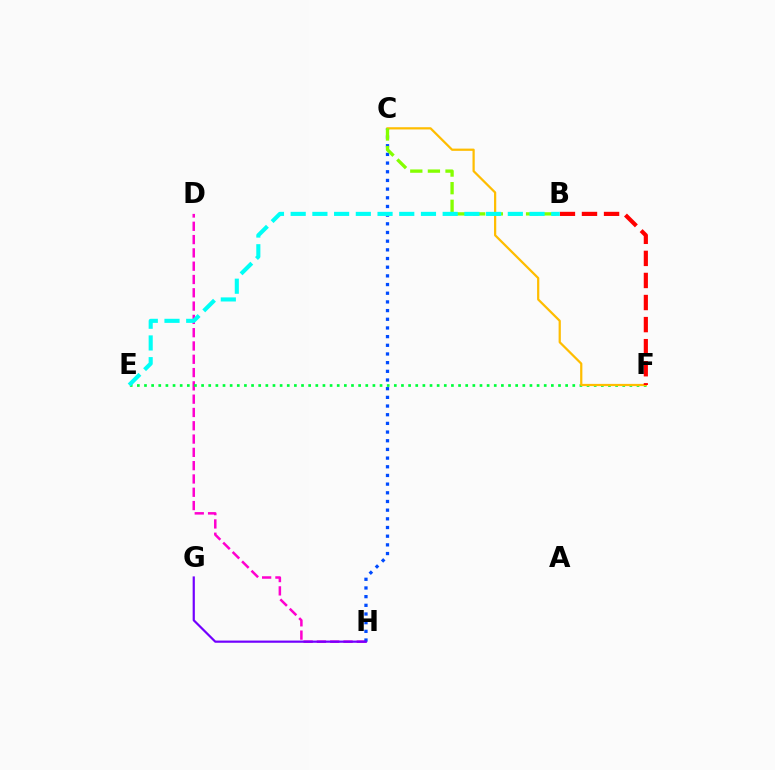{('D', 'H'): [{'color': '#ff00cf', 'line_style': 'dashed', 'thickness': 1.81}], ('C', 'H'): [{'color': '#004bff', 'line_style': 'dotted', 'thickness': 2.36}], ('E', 'F'): [{'color': '#00ff39', 'line_style': 'dotted', 'thickness': 1.94}], ('C', 'F'): [{'color': '#ffbd00', 'line_style': 'solid', 'thickness': 1.61}], ('B', 'C'): [{'color': '#84ff00', 'line_style': 'dashed', 'thickness': 2.39}], ('G', 'H'): [{'color': '#7200ff', 'line_style': 'solid', 'thickness': 1.58}], ('B', 'F'): [{'color': '#ff0000', 'line_style': 'dashed', 'thickness': 3.0}], ('B', 'E'): [{'color': '#00fff6', 'line_style': 'dashed', 'thickness': 2.95}]}